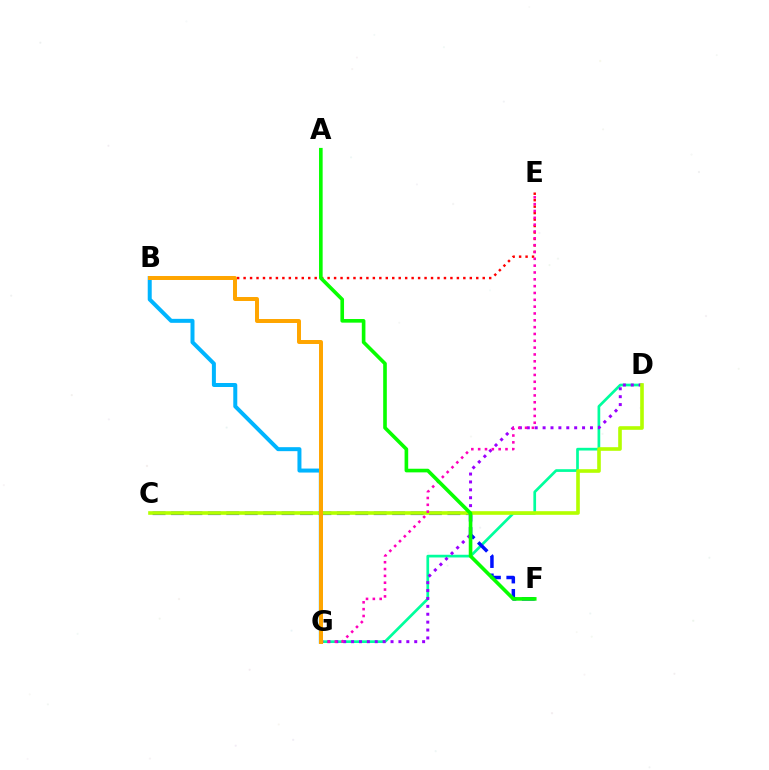{('B', 'E'): [{'color': '#ff0000', 'line_style': 'dotted', 'thickness': 1.76}], ('D', 'G'): [{'color': '#00ff9d', 'line_style': 'solid', 'thickness': 1.95}, {'color': '#9b00ff', 'line_style': 'dotted', 'thickness': 2.15}], ('C', 'F'): [{'color': '#0010ff', 'line_style': 'dashed', 'thickness': 2.5}], ('C', 'D'): [{'color': '#b3ff00', 'line_style': 'solid', 'thickness': 2.61}], ('E', 'G'): [{'color': '#ff00bd', 'line_style': 'dotted', 'thickness': 1.86}], ('B', 'G'): [{'color': '#00b5ff', 'line_style': 'solid', 'thickness': 2.87}, {'color': '#ffa500', 'line_style': 'solid', 'thickness': 2.87}], ('A', 'F'): [{'color': '#08ff00', 'line_style': 'solid', 'thickness': 2.61}]}